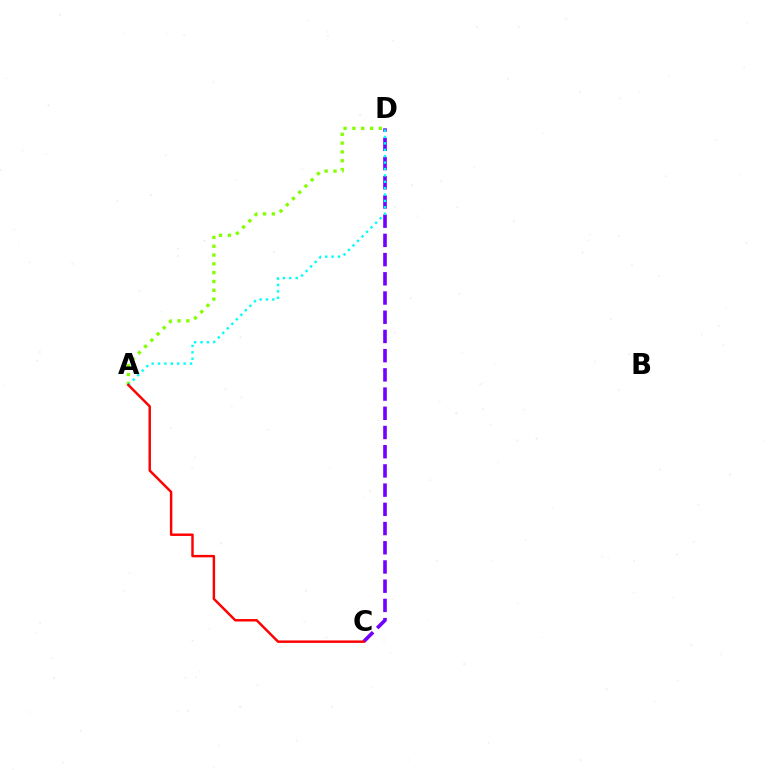{('C', 'D'): [{'color': '#7200ff', 'line_style': 'dashed', 'thickness': 2.61}], ('A', 'D'): [{'color': '#84ff00', 'line_style': 'dotted', 'thickness': 2.39}, {'color': '#00fff6', 'line_style': 'dotted', 'thickness': 1.74}], ('A', 'C'): [{'color': '#ff0000', 'line_style': 'solid', 'thickness': 1.76}]}